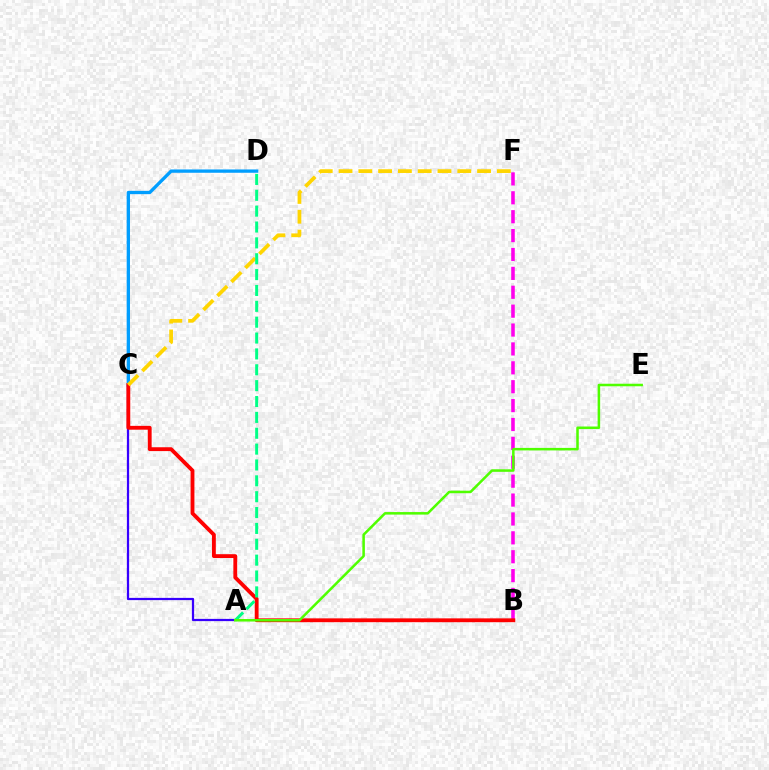{('A', 'C'): [{'color': '#3700ff', 'line_style': 'solid', 'thickness': 1.61}], ('C', 'D'): [{'color': '#009eff', 'line_style': 'solid', 'thickness': 2.38}], ('B', 'F'): [{'color': '#ff00ed', 'line_style': 'dashed', 'thickness': 2.57}], ('B', 'C'): [{'color': '#ff0000', 'line_style': 'solid', 'thickness': 2.76}], ('C', 'F'): [{'color': '#ffd500', 'line_style': 'dashed', 'thickness': 2.69}], ('A', 'D'): [{'color': '#00ff86', 'line_style': 'dashed', 'thickness': 2.16}], ('A', 'E'): [{'color': '#4fff00', 'line_style': 'solid', 'thickness': 1.82}]}